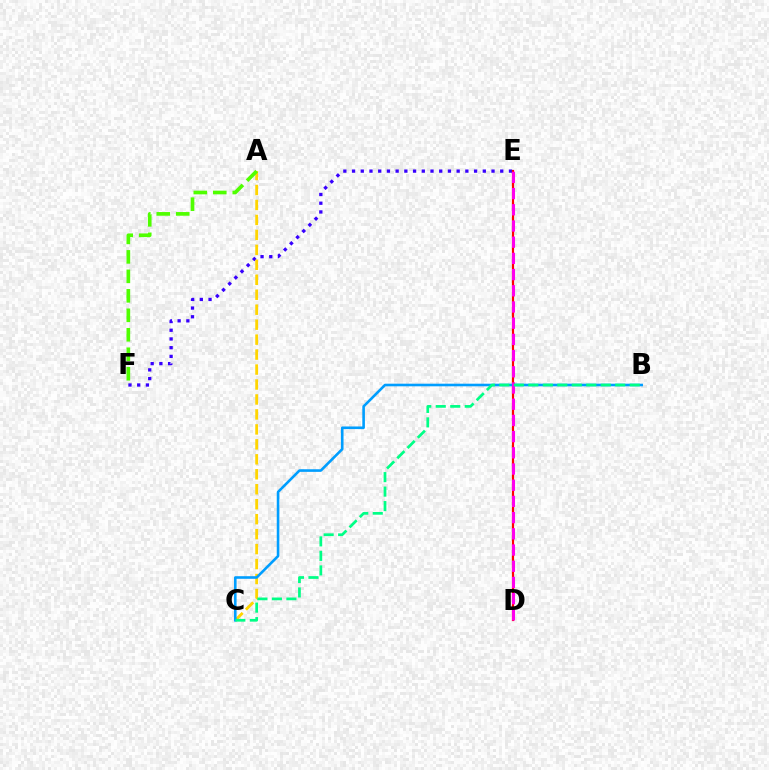{('E', 'F'): [{'color': '#3700ff', 'line_style': 'dotted', 'thickness': 2.37}], ('D', 'E'): [{'color': '#ff0000', 'line_style': 'solid', 'thickness': 1.57}, {'color': '#ff00ed', 'line_style': 'dashed', 'thickness': 2.2}], ('A', 'C'): [{'color': '#ffd500', 'line_style': 'dashed', 'thickness': 2.03}], ('B', 'C'): [{'color': '#009eff', 'line_style': 'solid', 'thickness': 1.88}, {'color': '#00ff86', 'line_style': 'dashed', 'thickness': 1.97}], ('A', 'F'): [{'color': '#4fff00', 'line_style': 'dashed', 'thickness': 2.65}]}